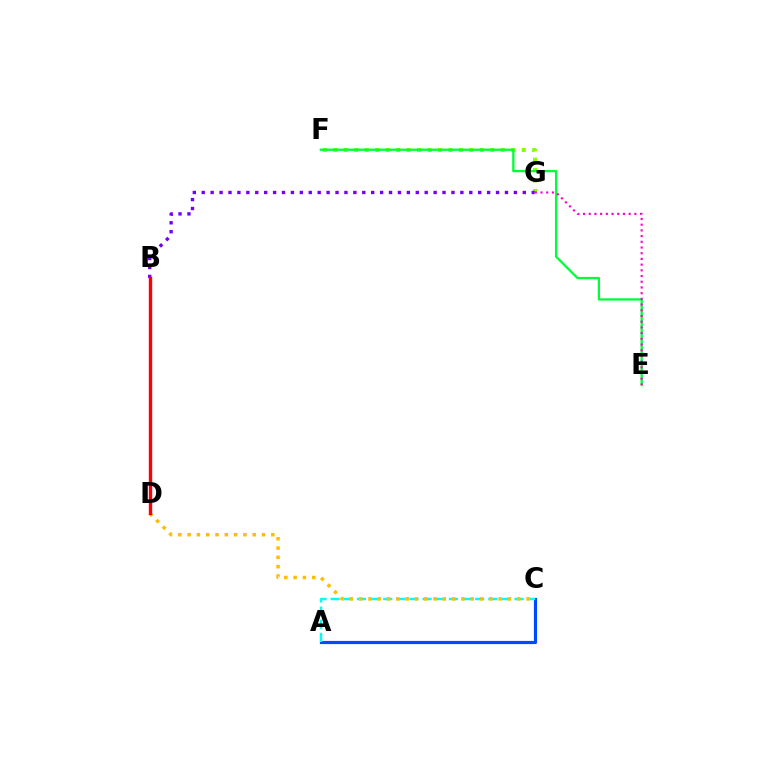{('F', 'G'): [{'color': '#84ff00', 'line_style': 'dotted', 'thickness': 2.84}], ('B', 'G'): [{'color': '#7200ff', 'line_style': 'dotted', 'thickness': 2.42}], ('E', 'F'): [{'color': '#00ff39', 'line_style': 'solid', 'thickness': 1.65}], ('A', 'C'): [{'color': '#004bff', 'line_style': 'solid', 'thickness': 2.28}, {'color': '#00fff6', 'line_style': 'dashed', 'thickness': 1.78}], ('C', 'D'): [{'color': '#ffbd00', 'line_style': 'dotted', 'thickness': 2.53}], ('B', 'D'): [{'color': '#ff0000', 'line_style': 'solid', 'thickness': 2.43}], ('E', 'G'): [{'color': '#ff00cf', 'line_style': 'dotted', 'thickness': 1.55}]}